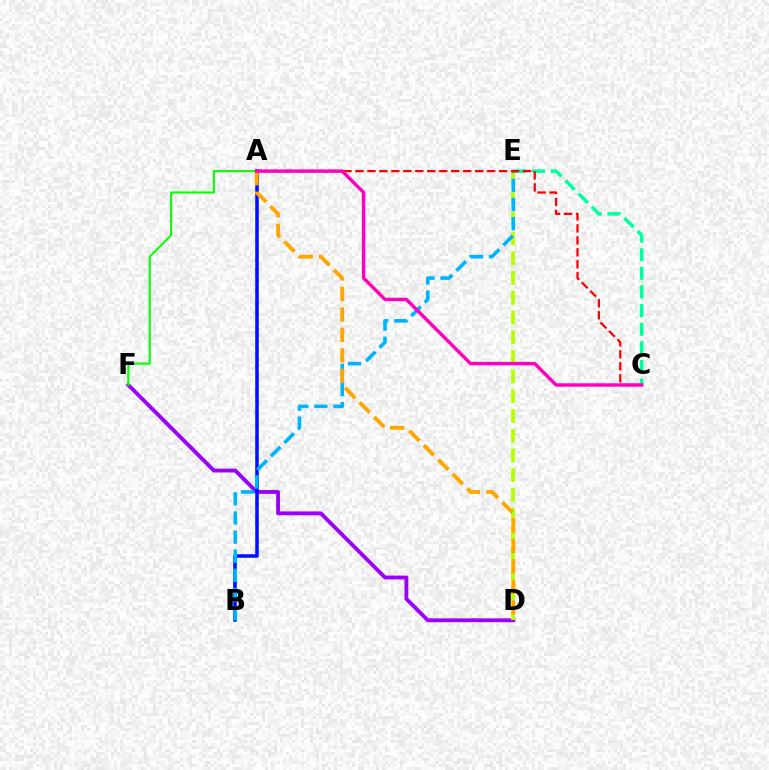{('D', 'F'): [{'color': '#9b00ff', 'line_style': 'solid', 'thickness': 2.77}], ('A', 'B'): [{'color': '#0010ff', 'line_style': 'solid', 'thickness': 2.54}], ('C', 'E'): [{'color': '#00ff9d', 'line_style': 'dashed', 'thickness': 2.53}], ('D', 'E'): [{'color': '#b3ff00', 'line_style': 'dashed', 'thickness': 2.68}], ('B', 'E'): [{'color': '#00b5ff', 'line_style': 'dashed', 'thickness': 2.6}], ('A', 'D'): [{'color': '#ffa500', 'line_style': 'dashed', 'thickness': 2.78}], ('A', 'C'): [{'color': '#ff0000', 'line_style': 'dashed', 'thickness': 1.63}, {'color': '#ff00bd', 'line_style': 'solid', 'thickness': 2.45}], ('A', 'F'): [{'color': '#08ff00', 'line_style': 'solid', 'thickness': 1.51}]}